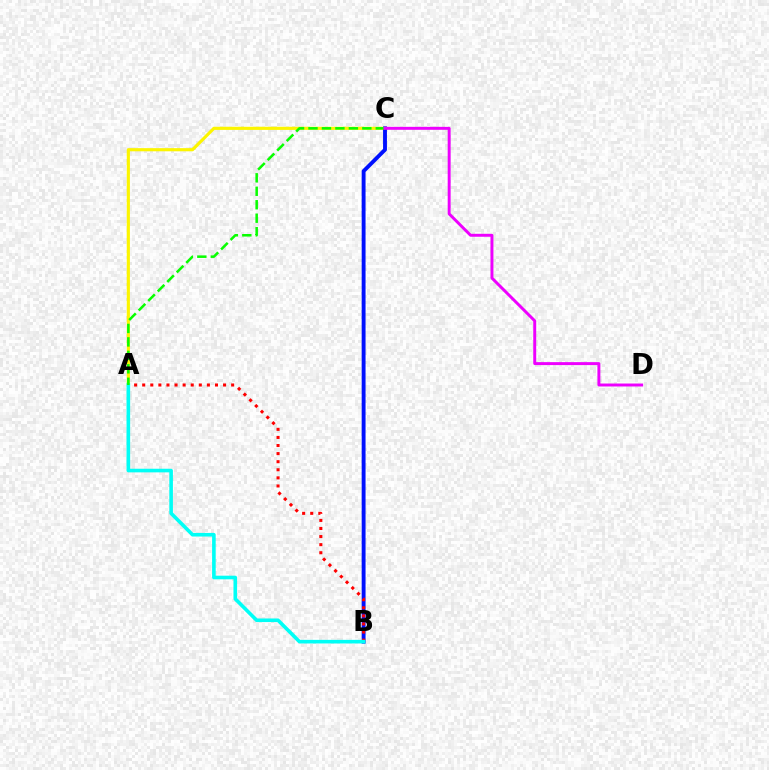{('A', 'C'): [{'color': '#fcf500', 'line_style': 'solid', 'thickness': 2.27}, {'color': '#08ff00', 'line_style': 'dashed', 'thickness': 1.83}], ('B', 'C'): [{'color': '#0010ff', 'line_style': 'solid', 'thickness': 2.79}], ('A', 'B'): [{'color': '#ff0000', 'line_style': 'dotted', 'thickness': 2.2}, {'color': '#00fff6', 'line_style': 'solid', 'thickness': 2.6}], ('C', 'D'): [{'color': '#ee00ff', 'line_style': 'solid', 'thickness': 2.13}]}